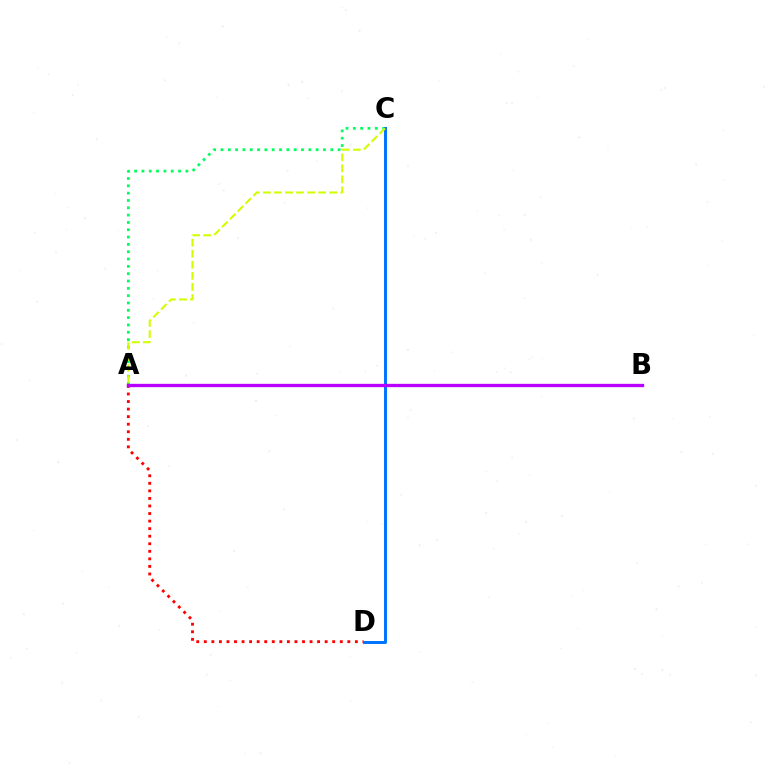{('A', 'D'): [{'color': '#ff0000', 'line_style': 'dotted', 'thickness': 2.05}], ('A', 'C'): [{'color': '#00ff5c', 'line_style': 'dotted', 'thickness': 1.99}, {'color': '#d1ff00', 'line_style': 'dashed', 'thickness': 1.5}], ('C', 'D'): [{'color': '#0074ff', 'line_style': 'solid', 'thickness': 2.13}], ('A', 'B'): [{'color': '#b900ff', 'line_style': 'solid', 'thickness': 2.4}]}